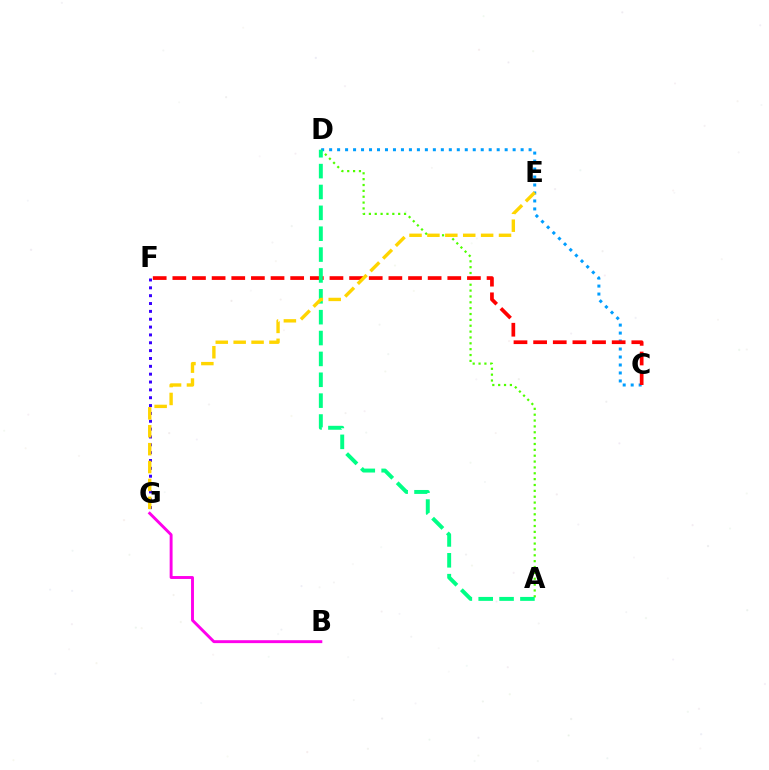{('F', 'G'): [{'color': '#3700ff', 'line_style': 'dotted', 'thickness': 2.13}], ('A', 'D'): [{'color': '#4fff00', 'line_style': 'dotted', 'thickness': 1.59}, {'color': '#00ff86', 'line_style': 'dashed', 'thickness': 2.83}], ('C', 'D'): [{'color': '#009eff', 'line_style': 'dotted', 'thickness': 2.17}], ('C', 'F'): [{'color': '#ff0000', 'line_style': 'dashed', 'thickness': 2.67}], ('B', 'G'): [{'color': '#ff00ed', 'line_style': 'solid', 'thickness': 2.1}], ('E', 'G'): [{'color': '#ffd500', 'line_style': 'dashed', 'thickness': 2.43}]}